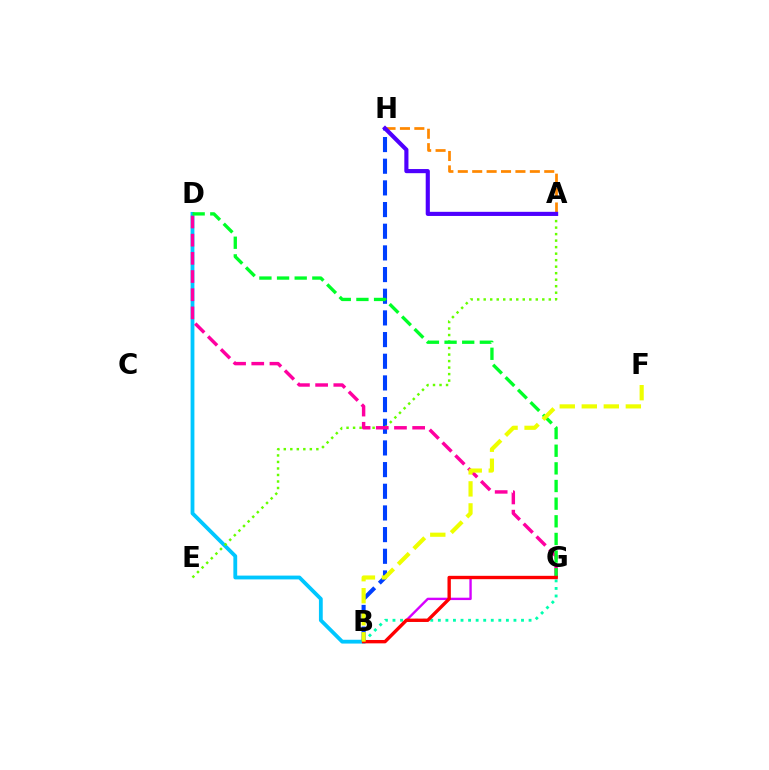{('B', 'G'): [{'color': '#00ffaf', 'line_style': 'dotted', 'thickness': 2.05}, {'color': '#d600ff', 'line_style': 'solid', 'thickness': 1.71}, {'color': '#ff0000', 'line_style': 'solid', 'thickness': 2.42}], ('B', 'D'): [{'color': '#00c7ff', 'line_style': 'solid', 'thickness': 2.74}], ('A', 'H'): [{'color': '#ff8800', 'line_style': 'dashed', 'thickness': 1.96}, {'color': '#4f00ff', 'line_style': 'solid', 'thickness': 2.98}], ('B', 'H'): [{'color': '#003fff', 'line_style': 'dashed', 'thickness': 2.94}], ('A', 'E'): [{'color': '#66ff00', 'line_style': 'dotted', 'thickness': 1.77}], ('D', 'G'): [{'color': '#ff00a0', 'line_style': 'dashed', 'thickness': 2.47}, {'color': '#00ff27', 'line_style': 'dashed', 'thickness': 2.4}], ('B', 'F'): [{'color': '#eeff00', 'line_style': 'dashed', 'thickness': 2.99}]}